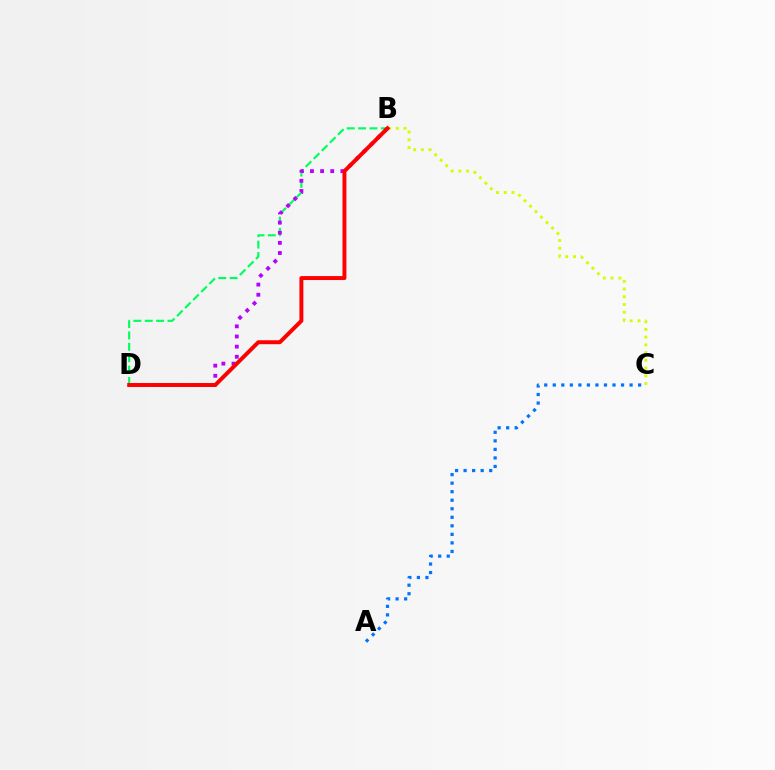{('B', 'D'): [{'color': '#00ff5c', 'line_style': 'dashed', 'thickness': 1.55}, {'color': '#b900ff', 'line_style': 'dotted', 'thickness': 2.76}, {'color': '#ff0000', 'line_style': 'solid', 'thickness': 2.84}], ('B', 'C'): [{'color': '#d1ff00', 'line_style': 'dotted', 'thickness': 2.1}], ('A', 'C'): [{'color': '#0074ff', 'line_style': 'dotted', 'thickness': 2.32}]}